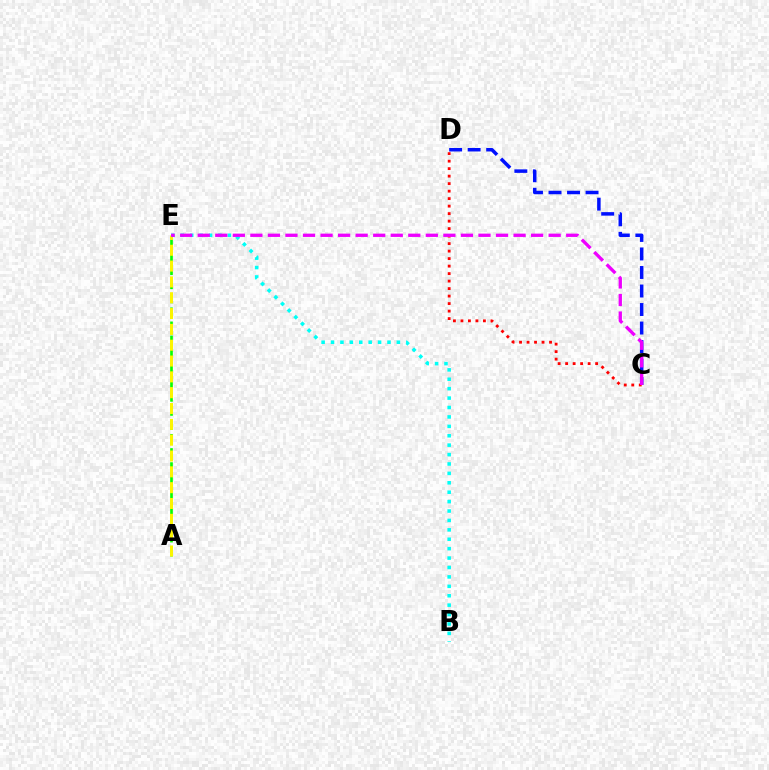{('A', 'E'): [{'color': '#08ff00', 'line_style': 'dashed', 'thickness': 1.91}, {'color': '#fcf500', 'line_style': 'dashed', 'thickness': 2.15}], ('C', 'D'): [{'color': '#0010ff', 'line_style': 'dashed', 'thickness': 2.52}, {'color': '#ff0000', 'line_style': 'dotted', 'thickness': 2.04}], ('B', 'E'): [{'color': '#00fff6', 'line_style': 'dotted', 'thickness': 2.56}], ('C', 'E'): [{'color': '#ee00ff', 'line_style': 'dashed', 'thickness': 2.38}]}